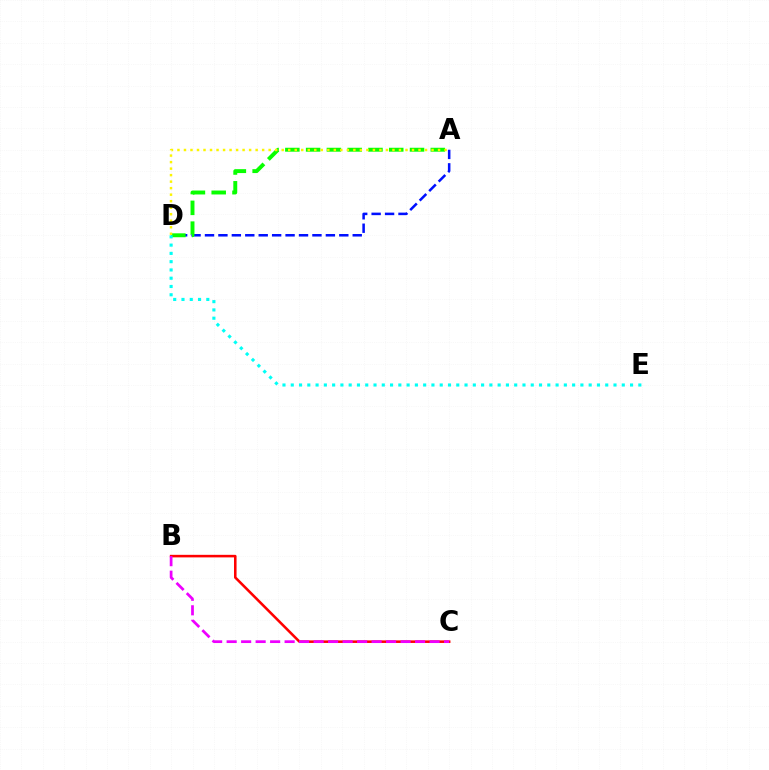{('B', 'C'): [{'color': '#ff0000', 'line_style': 'solid', 'thickness': 1.84}, {'color': '#ee00ff', 'line_style': 'dashed', 'thickness': 1.97}], ('A', 'D'): [{'color': '#0010ff', 'line_style': 'dashed', 'thickness': 1.82}, {'color': '#08ff00', 'line_style': 'dashed', 'thickness': 2.82}, {'color': '#fcf500', 'line_style': 'dotted', 'thickness': 1.77}], ('D', 'E'): [{'color': '#00fff6', 'line_style': 'dotted', 'thickness': 2.25}]}